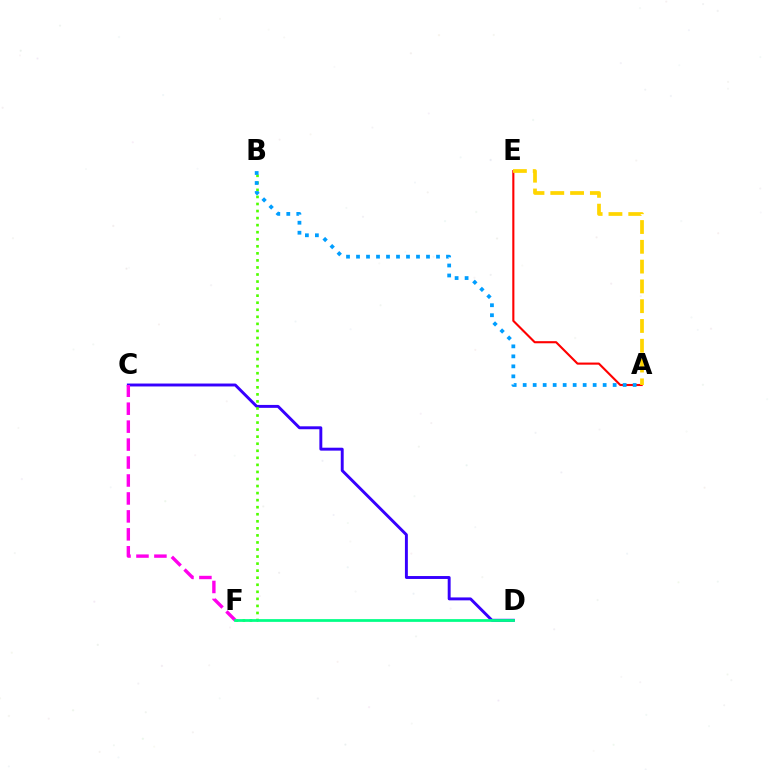{('A', 'E'): [{'color': '#ff0000', 'line_style': 'solid', 'thickness': 1.52}, {'color': '#ffd500', 'line_style': 'dashed', 'thickness': 2.69}], ('C', 'D'): [{'color': '#3700ff', 'line_style': 'solid', 'thickness': 2.1}], ('C', 'F'): [{'color': '#ff00ed', 'line_style': 'dashed', 'thickness': 2.44}], ('B', 'F'): [{'color': '#4fff00', 'line_style': 'dotted', 'thickness': 1.92}], ('A', 'B'): [{'color': '#009eff', 'line_style': 'dotted', 'thickness': 2.72}], ('D', 'F'): [{'color': '#00ff86', 'line_style': 'solid', 'thickness': 1.97}]}